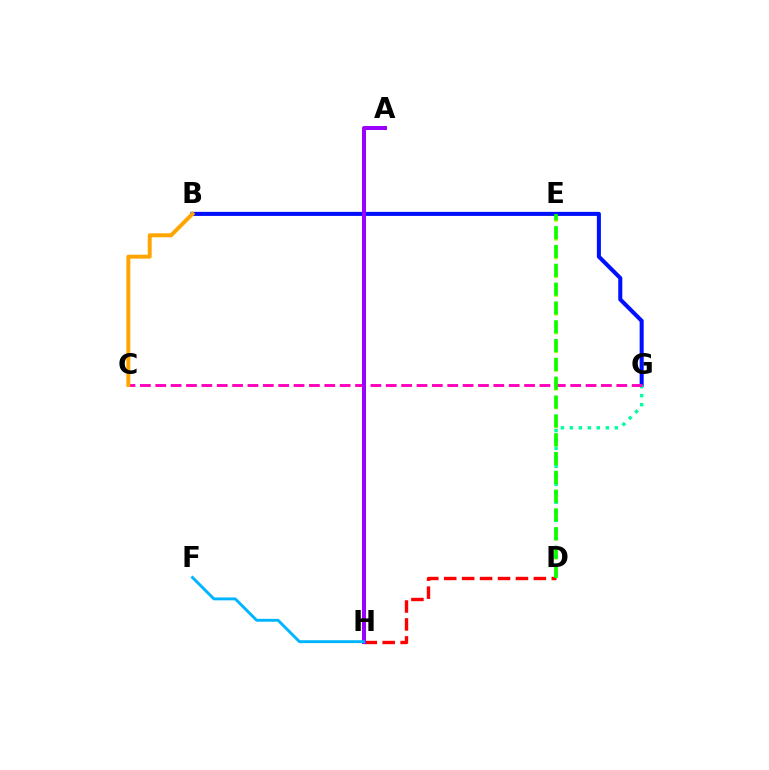{('D', 'E'): [{'color': '#b3ff00', 'line_style': 'dashed', 'thickness': 2.55}, {'color': '#08ff00', 'line_style': 'dashed', 'thickness': 2.56}], ('B', 'G'): [{'color': '#0010ff', 'line_style': 'solid', 'thickness': 2.92}], ('D', 'H'): [{'color': '#ff0000', 'line_style': 'dashed', 'thickness': 2.44}], ('D', 'G'): [{'color': '#00ff9d', 'line_style': 'dotted', 'thickness': 2.44}], ('C', 'G'): [{'color': '#ff00bd', 'line_style': 'dashed', 'thickness': 2.09}], ('A', 'H'): [{'color': '#9b00ff', 'line_style': 'solid', 'thickness': 2.86}], ('F', 'H'): [{'color': '#00b5ff', 'line_style': 'solid', 'thickness': 2.08}], ('B', 'C'): [{'color': '#ffa500', 'line_style': 'solid', 'thickness': 2.84}]}